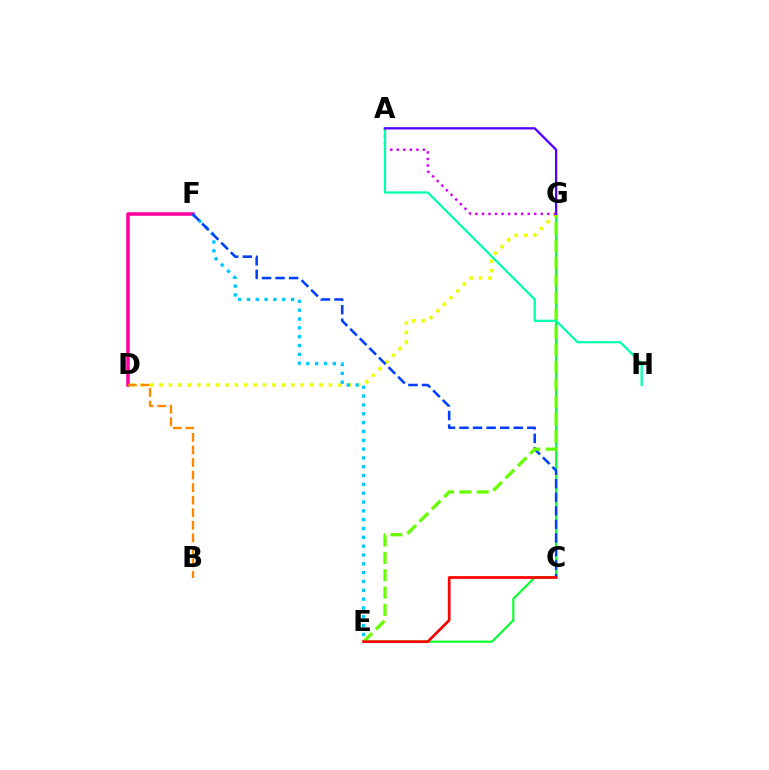{('D', 'F'): [{'color': '#ff00a0', 'line_style': 'solid', 'thickness': 2.54}], ('D', 'G'): [{'color': '#eeff00', 'line_style': 'dotted', 'thickness': 2.56}], ('E', 'G'): [{'color': '#00ff27', 'line_style': 'solid', 'thickness': 1.51}, {'color': '#66ff00', 'line_style': 'dashed', 'thickness': 2.35}], ('E', 'F'): [{'color': '#00c7ff', 'line_style': 'dotted', 'thickness': 2.4}], ('B', 'D'): [{'color': '#ff8800', 'line_style': 'dashed', 'thickness': 1.71}], ('C', 'F'): [{'color': '#003fff', 'line_style': 'dashed', 'thickness': 1.84}], ('A', 'G'): [{'color': '#d600ff', 'line_style': 'dotted', 'thickness': 1.78}, {'color': '#4f00ff', 'line_style': 'solid', 'thickness': 1.65}], ('C', 'E'): [{'color': '#ff0000', 'line_style': 'solid', 'thickness': 1.96}], ('A', 'H'): [{'color': '#00ffaf', 'line_style': 'solid', 'thickness': 1.63}]}